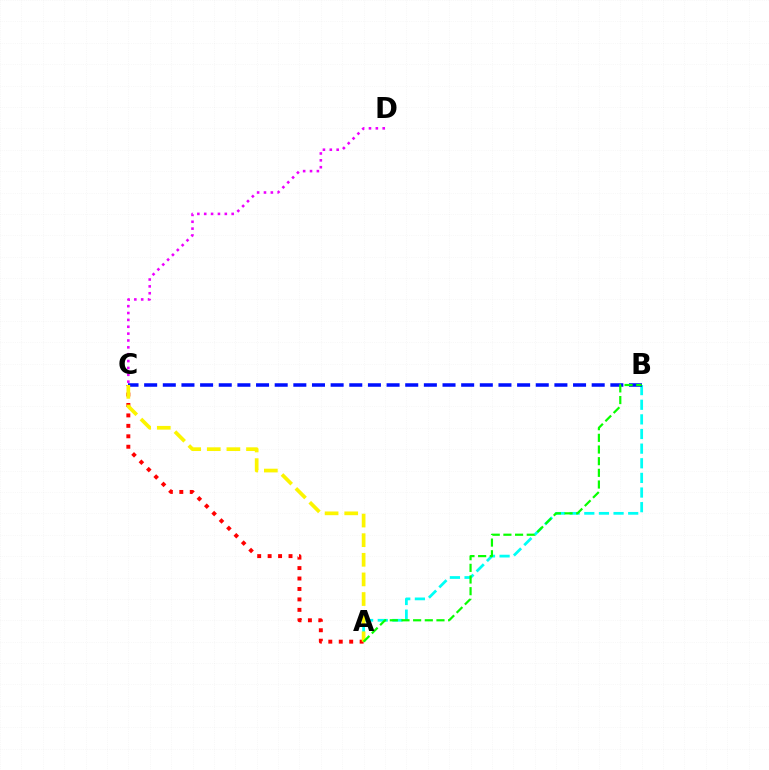{('C', 'D'): [{'color': '#ee00ff', 'line_style': 'dotted', 'thickness': 1.86}], ('A', 'B'): [{'color': '#00fff6', 'line_style': 'dashed', 'thickness': 1.99}, {'color': '#08ff00', 'line_style': 'dashed', 'thickness': 1.58}], ('A', 'C'): [{'color': '#ff0000', 'line_style': 'dotted', 'thickness': 2.84}, {'color': '#fcf500', 'line_style': 'dashed', 'thickness': 2.66}], ('B', 'C'): [{'color': '#0010ff', 'line_style': 'dashed', 'thickness': 2.53}]}